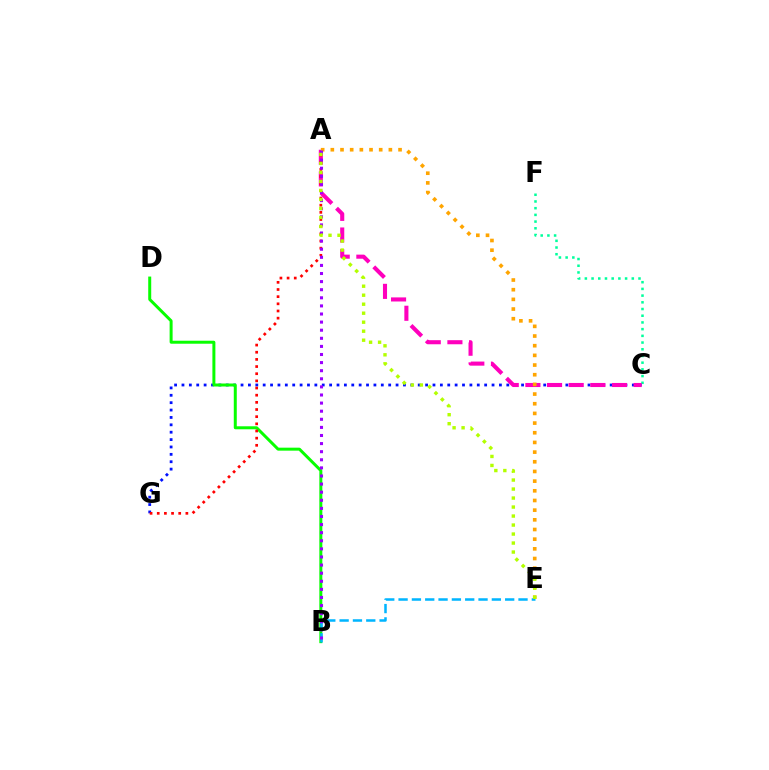{('C', 'F'): [{'color': '#00ff9d', 'line_style': 'dotted', 'thickness': 1.82}], ('C', 'G'): [{'color': '#0010ff', 'line_style': 'dotted', 'thickness': 2.01}], ('B', 'D'): [{'color': '#08ff00', 'line_style': 'solid', 'thickness': 2.15}], ('A', 'C'): [{'color': '#ff00bd', 'line_style': 'dashed', 'thickness': 2.94}], ('A', 'G'): [{'color': '#ff0000', 'line_style': 'dotted', 'thickness': 1.95}], ('B', 'E'): [{'color': '#00b5ff', 'line_style': 'dashed', 'thickness': 1.81}], ('A', 'E'): [{'color': '#ffa500', 'line_style': 'dotted', 'thickness': 2.63}, {'color': '#b3ff00', 'line_style': 'dotted', 'thickness': 2.45}], ('A', 'B'): [{'color': '#9b00ff', 'line_style': 'dotted', 'thickness': 2.2}]}